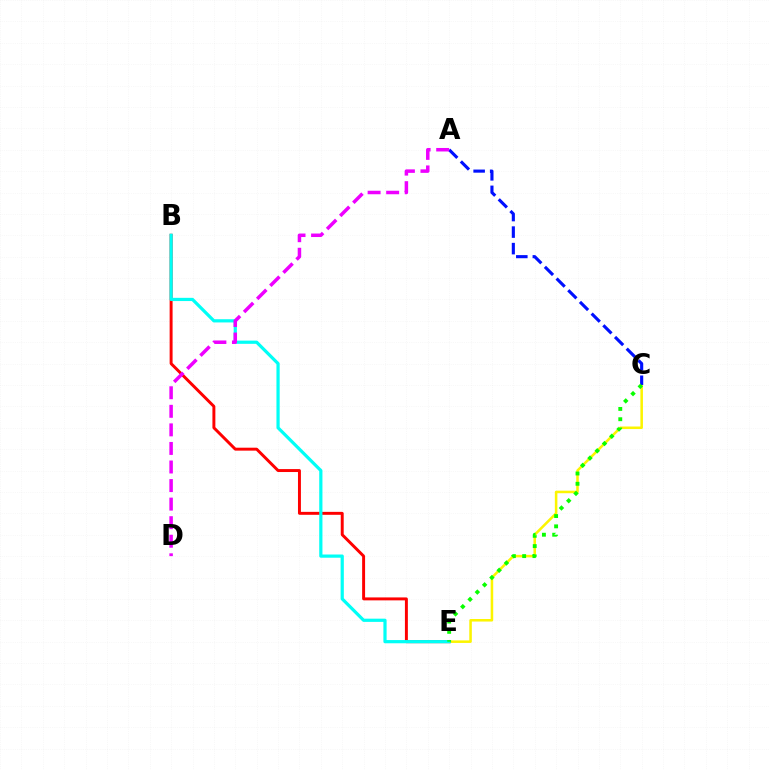{('C', 'E'): [{'color': '#fcf500', 'line_style': 'solid', 'thickness': 1.83}, {'color': '#08ff00', 'line_style': 'dotted', 'thickness': 2.79}], ('A', 'C'): [{'color': '#0010ff', 'line_style': 'dashed', 'thickness': 2.25}], ('B', 'E'): [{'color': '#ff0000', 'line_style': 'solid', 'thickness': 2.12}, {'color': '#00fff6', 'line_style': 'solid', 'thickness': 2.31}], ('A', 'D'): [{'color': '#ee00ff', 'line_style': 'dashed', 'thickness': 2.52}]}